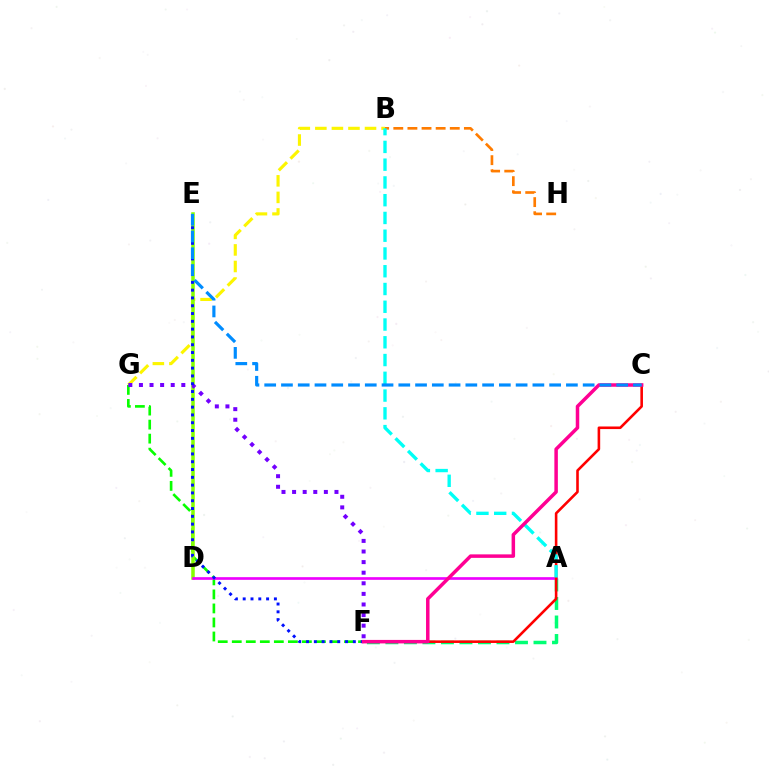{('B', 'H'): [{'color': '#ff7c00', 'line_style': 'dashed', 'thickness': 1.92}], ('A', 'F'): [{'color': '#00ff74', 'line_style': 'dashed', 'thickness': 2.51}], ('F', 'G'): [{'color': '#08ff00', 'line_style': 'dashed', 'thickness': 1.91}, {'color': '#7200ff', 'line_style': 'dotted', 'thickness': 2.88}], ('B', 'G'): [{'color': '#fcf500', 'line_style': 'dashed', 'thickness': 2.25}], ('D', 'E'): [{'color': '#84ff00', 'line_style': 'solid', 'thickness': 2.53}], ('A', 'D'): [{'color': '#ee00ff', 'line_style': 'solid', 'thickness': 1.92}], ('C', 'F'): [{'color': '#ff0000', 'line_style': 'solid', 'thickness': 1.87}, {'color': '#ff0094', 'line_style': 'solid', 'thickness': 2.52}], ('E', 'F'): [{'color': '#0010ff', 'line_style': 'dotted', 'thickness': 2.12}], ('A', 'B'): [{'color': '#00fff6', 'line_style': 'dashed', 'thickness': 2.41}], ('C', 'E'): [{'color': '#008cff', 'line_style': 'dashed', 'thickness': 2.28}]}